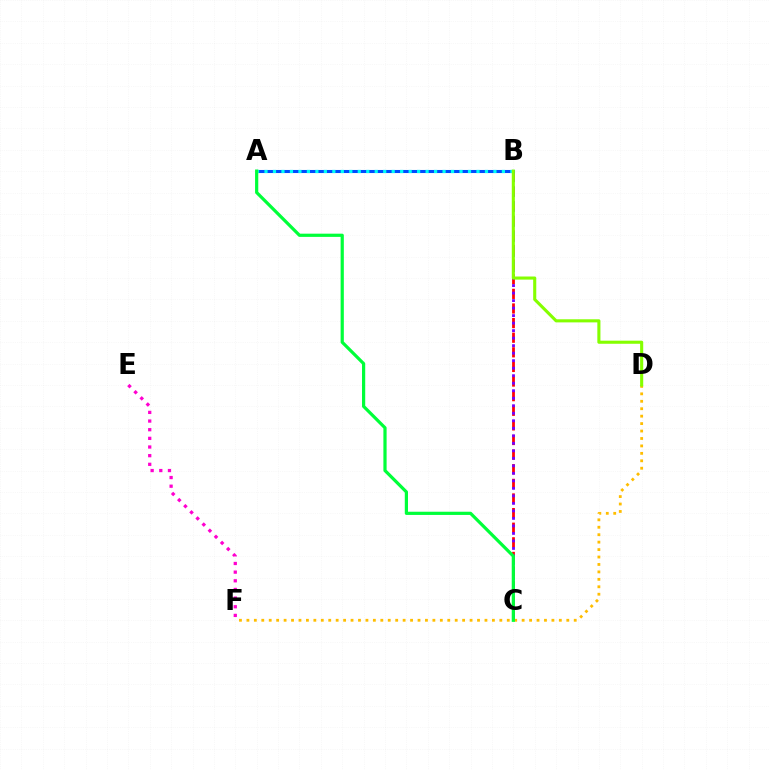{('B', 'C'): [{'color': '#ff0000', 'line_style': 'dashed', 'thickness': 1.99}, {'color': '#7200ff', 'line_style': 'dotted', 'thickness': 2.04}], ('D', 'F'): [{'color': '#ffbd00', 'line_style': 'dotted', 'thickness': 2.02}], ('A', 'B'): [{'color': '#004bff', 'line_style': 'solid', 'thickness': 2.2}, {'color': '#00fff6', 'line_style': 'dotted', 'thickness': 2.3}], ('B', 'D'): [{'color': '#84ff00', 'line_style': 'solid', 'thickness': 2.23}], ('A', 'C'): [{'color': '#00ff39', 'line_style': 'solid', 'thickness': 2.31}], ('E', 'F'): [{'color': '#ff00cf', 'line_style': 'dotted', 'thickness': 2.35}]}